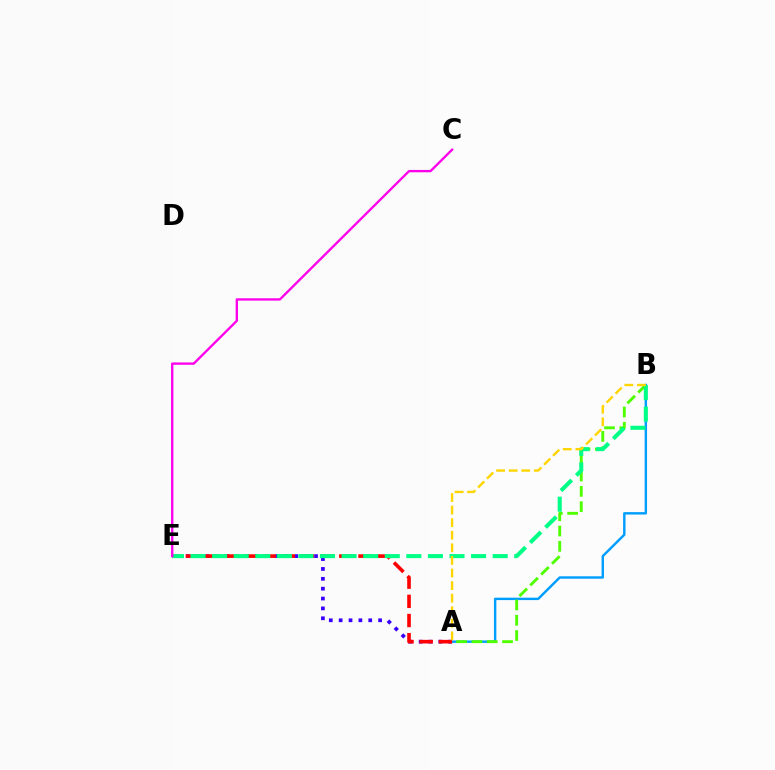{('A', 'B'): [{'color': '#009eff', 'line_style': 'solid', 'thickness': 1.74}, {'color': '#4fff00', 'line_style': 'dashed', 'thickness': 2.08}, {'color': '#ffd500', 'line_style': 'dashed', 'thickness': 1.71}], ('A', 'E'): [{'color': '#3700ff', 'line_style': 'dotted', 'thickness': 2.68}, {'color': '#ff0000', 'line_style': 'dashed', 'thickness': 2.6}], ('B', 'E'): [{'color': '#00ff86', 'line_style': 'dashed', 'thickness': 2.93}], ('C', 'E'): [{'color': '#ff00ed', 'line_style': 'solid', 'thickness': 1.69}]}